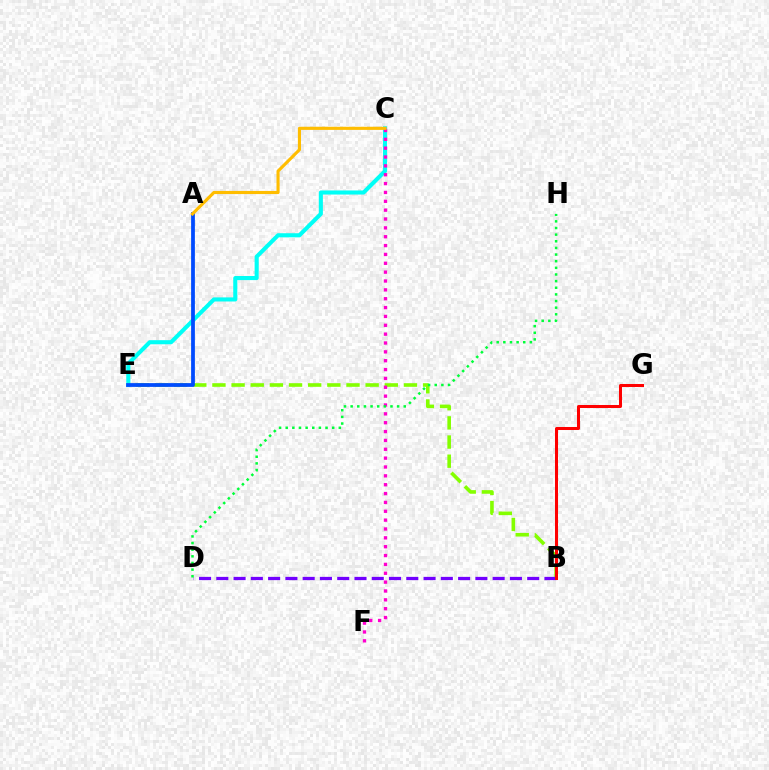{('B', 'E'): [{'color': '#84ff00', 'line_style': 'dashed', 'thickness': 2.6}], ('C', 'E'): [{'color': '#00fff6', 'line_style': 'solid', 'thickness': 2.94}], ('C', 'F'): [{'color': '#ff00cf', 'line_style': 'dotted', 'thickness': 2.41}], ('B', 'D'): [{'color': '#7200ff', 'line_style': 'dashed', 'thickness': 2.35}], ('D', 'H'): [{'color': '#00ff39', 'line_style': 'dotted', 'thickness': 1.8}], ('B', 'G'): [{'color': '#ff0000', 'line_style': 'solid', 'thickness': 2.18}], ('A', 'E'): [{'color': '#004bff', 'line_style': 'solid', 'thickness': 2.71}], ('A', 'C'): [{'color': '#ffbd00', 'line_style': 'solid', 'thickness': 2.25}]}